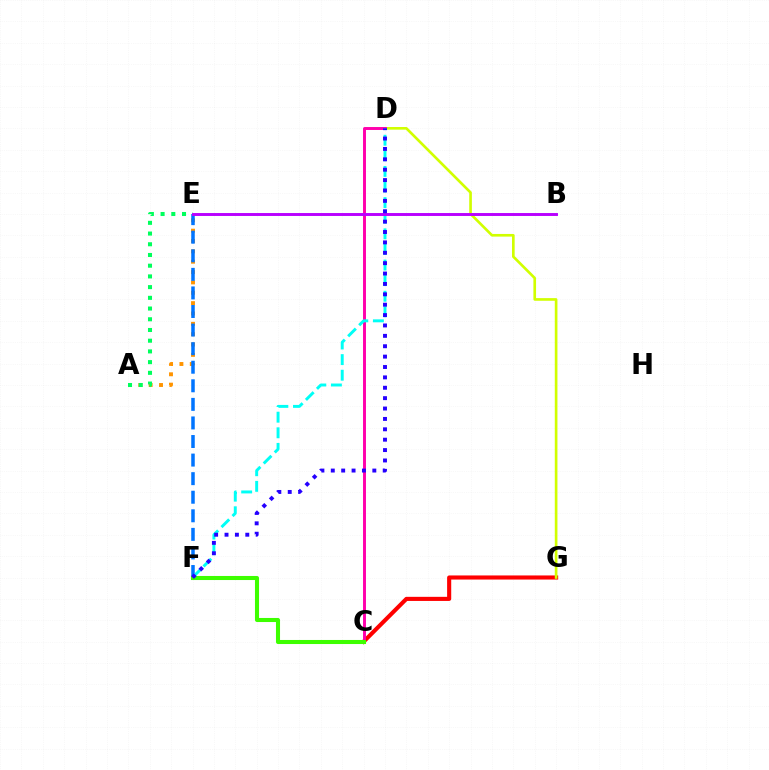{('C', 'G'): [{'color': '#ff0000', 'line_style': 'solid', 'thickness': 2.95}], ('D', 'G'): [{'color': '#d1ff00', 'line_style': 'solid', 'thickness': 1.91}], ('A', 'E'): [{'color': '#ff9400', 'line_style': 'dotted', 'thickness': 2.81}, {'color': '#00ff5c', 'line_style': 'dotted', 'thickness': 2.91}], ('E', 'F'): [{'color': '#0074ff', 'line_style': 'dashed', 'thickness': 2.52}], ('C', 'D'): [{'color': '#ff00ac', 'line_style': 'solid', 'thickness': 2.12}], ('D', 'F'): [{'color': '#00fff6', 'line_style': 'dashed', 'thickness': 2.12}, {'color': '#2500ff', 'line_style': 'dotted', 'thickness': 2.82}], ('B', 'E'): [{'color': '#b900ff', 'line_style': 'solid', 'thickness': 2.11}], ('C', 'F'): [{'color': '#3dff00', 'line_style': 'solid', 'thickness': 2.92}]}